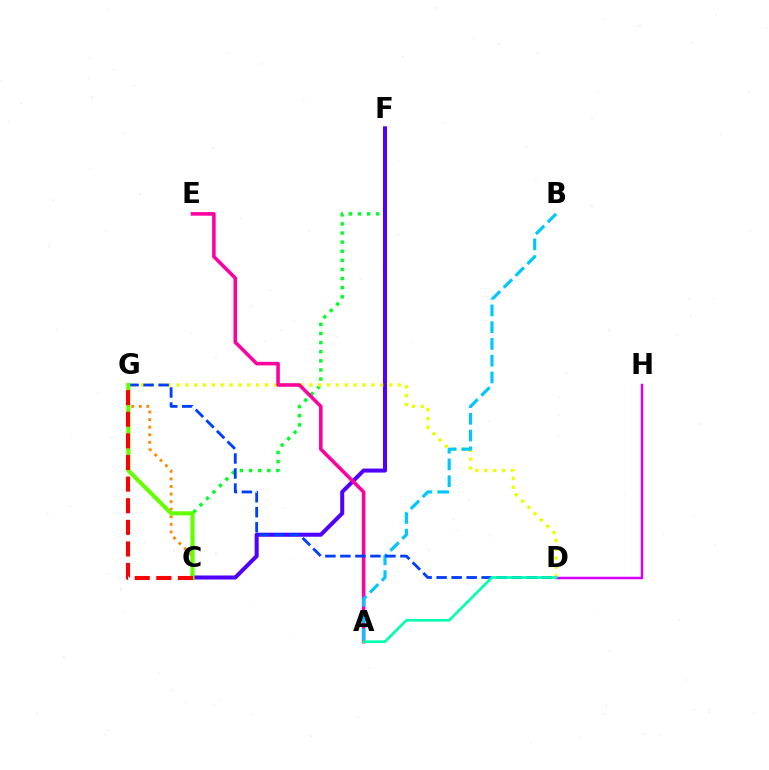{('C', 'F'): [{'color': '#00ff27', 'line_style': 'dotted', 'thickness': 2.48}, {'color': '#4f00ff', 'line_style': 'solid', 'thickness': 2.9}], ('C', 'G'): [{'color': '#ff8800', 'line_style': 'dotted', 'thickness': 2.06}, {'color': '#66ff00', 'line_style': 'solid', 'thickness': 2.94}, {'color': '#ff0000', 'line_style': 'dashed', 'thickness': 2.94}], ('D', 'G'): [{'color': '#eeff00', 'line_style': 'dotted', 'thickness': 2.41}, {'color': '#003fff', 'line_style': 'dashed', 'thickness': 2.04}], ('D', 'H'): [{'color': '#d600ff', 'line_style': 'solid', 'thickness': 1.8}], ('A', 'E'): [{'color': '#ff00a0', 'line_style': 'solid', 'thickness': 2.57}], ('A', 'B'): [{'color': '#00c7ff', 'line_style': 'dashed', 'thickness': 2.28}], ('A', 'D'): [{'color': '#00ffaf', 'line_style': 'solid', 'thickness': 1.9}]}